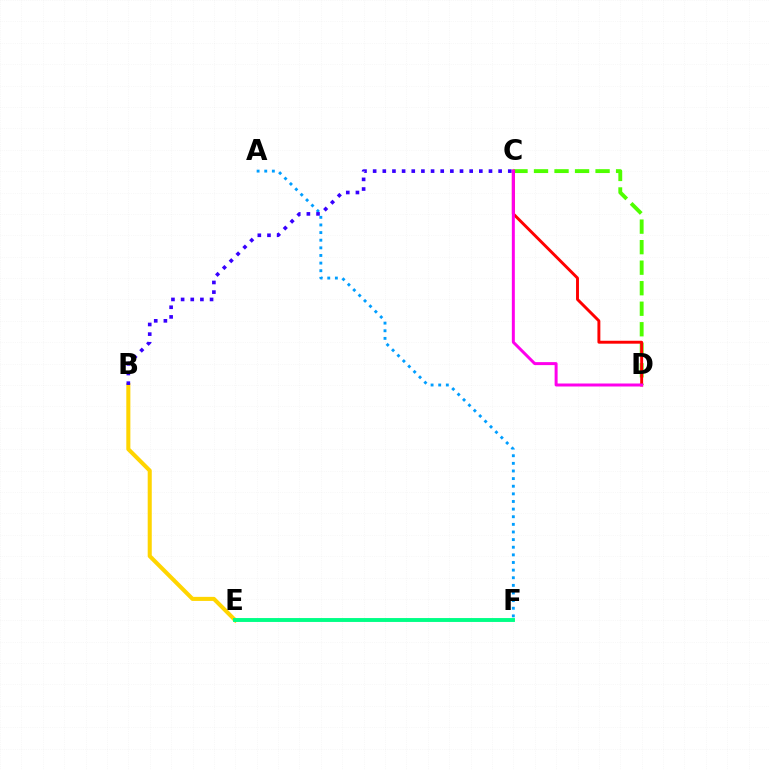{('C', 'D'): [{'color': '#4fff00', 'line_style': 'dashed', 'thickness': 2.79}, {'color': '#ff0000', 'line_style': 'solid', 'thickness': 2.1}, {'color': '#ff00ed', 'line_style': 'solid', 'thickness': 2.15}], ('A', 'F'): [{'color': '#009eff', 'line_style': 'dotted', 'thickness': 2.07}], ('B', 'E'): [{'color': '#ffd500', 'line_style': 'solid', 'thickness': 2.92}], ('B', 'C'): [{'color': '#3700ff', 'line_style': 'dotted', 'thickness': 2.62}], ('E', 'F'): [{'color': '#00ff86', 'line_style': 'solid', 'thickness': 2.8}]}